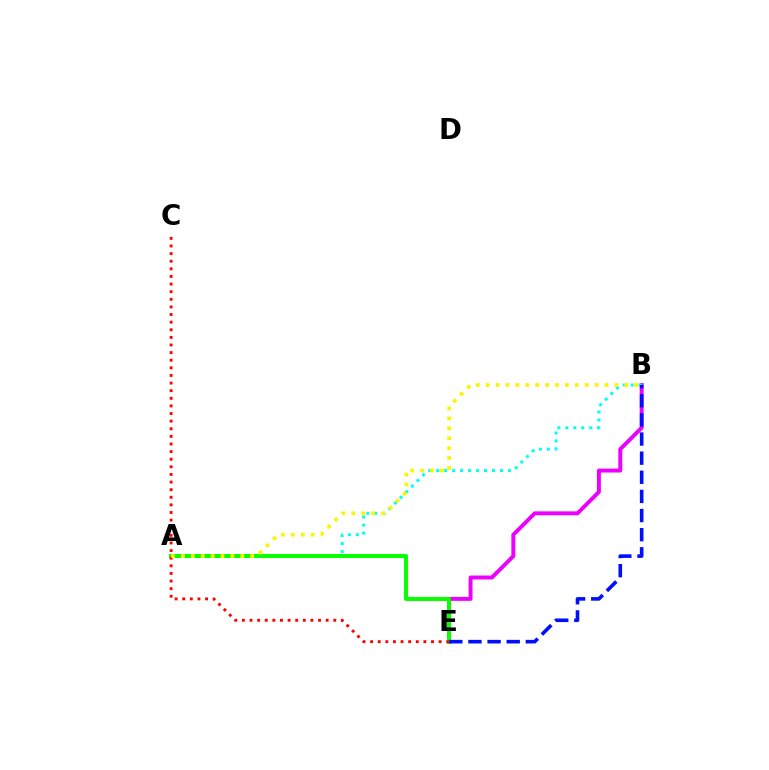{('B', 'E'): [{'color': '#ee00ff', 'line_style': 'solid', 'thickness': 2.84}, {'color': '#0010ff', 'line_style': 'dashed', 'thickness': 2.6}], ('A', 'B'): [{'color': '#00fff6', 'line_style': 'dotted', 'thickness': 2.16}, {'color': '#fcf500', 'line_style': 'dotted', 'thickness': 2.69}], ('A', 'E'): [{'color': '#08ff00', 'line_style': 'solid', 'thickness': 2.86}], ('C', 'E'): [{'color': '#ff0000', 'line_style': 'dotted', 'thickness': 2.07}]}